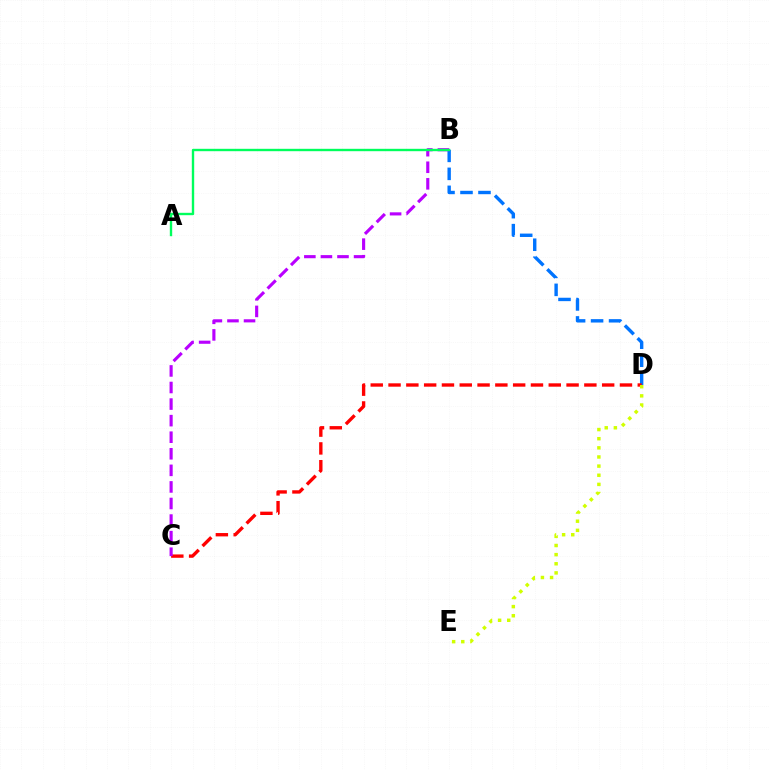{('B', 'D'): [{'color': '#0074ff', 'line_style': 'dashed', 'thickness': 2.44}], ('C', 'D'): [{'color': '#ff0000', 'line_style': 'dashed', 'thickness': 2.42}], ('B', 'C'): [{'color': '#b900ff', 'line_style': 'dashed', 'thickness': 2.25}], ('D', 'E'): [{'color': '#d1ff00', 'line_style': 'dotted', 'thickness': 2.48}], ('A', 'B'): [{'color': '#00ff5c', 'line_style': 'solid', 'thickness': 1.71}]}